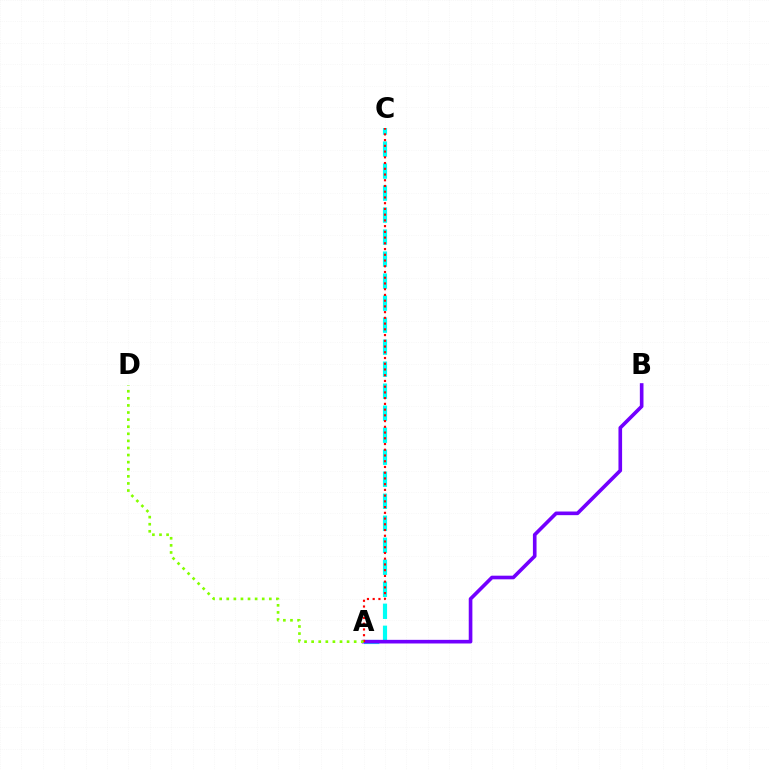{('A', 'C'): [{'color': '#00fff6', 'line_style': 'dashed', 'thickness': 2.99}, {'color': '#ff0000', 'line_style': 'dotted', 'thickness': 1.56}], ('A', 'B'): [{'color': '#7200ff', 'line_style': 'solid', 'thickness': 2.62}], ('A', 'D'): [{'color': '#84ff00', 'line_style': 'dotted', 'thickness': 1.93}]}